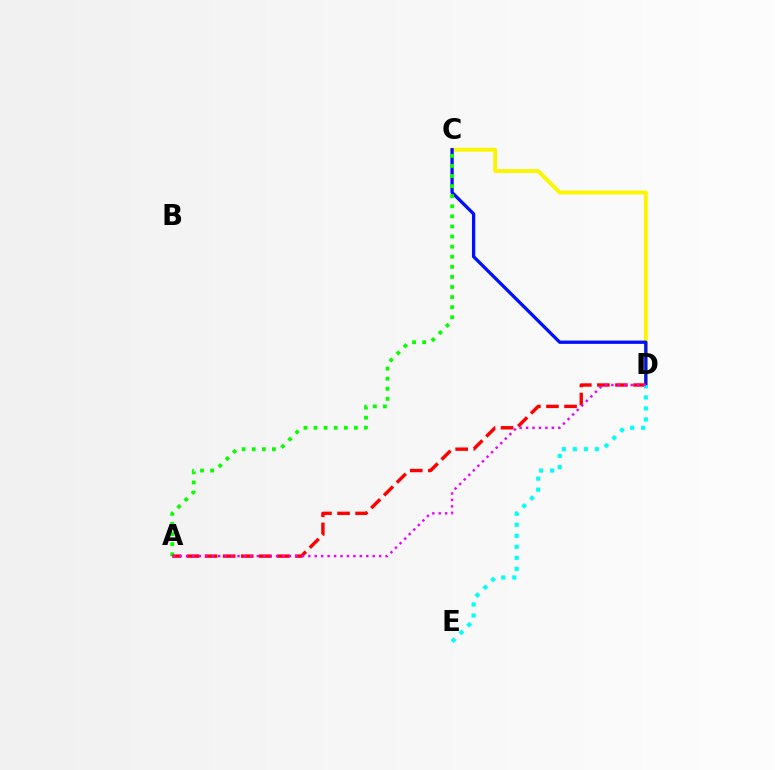{('C', 'D'): [{'color': '#fcf500', 'line_style': 'solid', 'thickness': 2.8}, {'color': '#0010ff', 'line_style': 'solid', 'thickness': 2.37}], ('A', 'C'): [{'color': '#08ff00', 'line_style': 'dotted', 'thickness': 2.74}], ('A', 'D'): [{'color': '#ff0000', 'line_style': 'dashed', 'thickness': 2.46}, {'color': '#ee00ff', 'line_style': 'dotted', 'thickness': 1.75}], ('D', 'E'): [{'color': '#00fff6', 'line_style': 'dotted', 'thickness': 2.99}]}